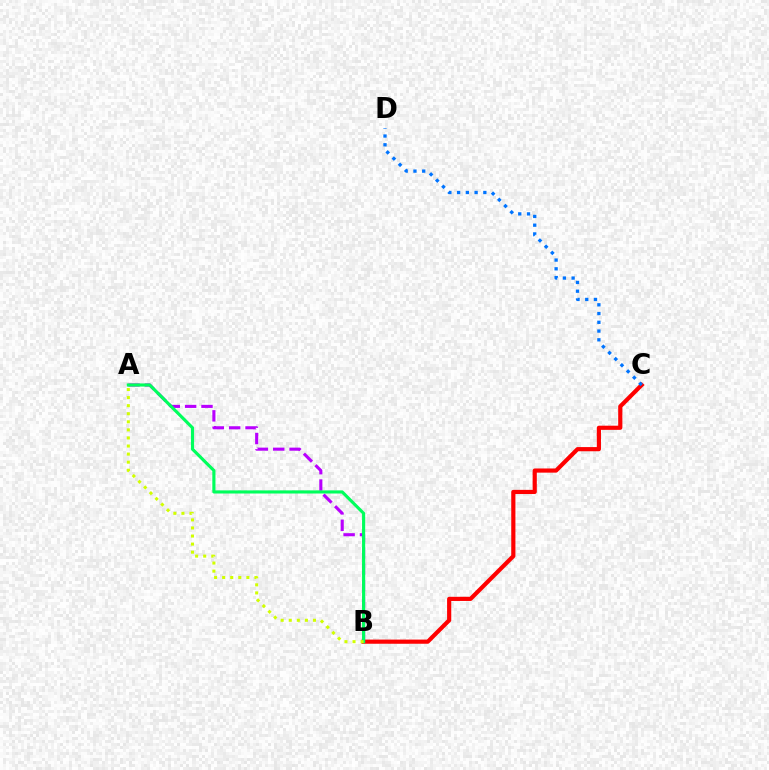{('A', 'B'): [{'color': '#b900ff', 'line_style': 'dashed', 'thickness': 2.22}, {'color': '#00ff5c', 'line_style': 'solid', 'thickness': 2.26}, {'color': '#d1ff00', 'line_style': 'dotted', 'thickness': 2.19}], ('B', 'C'): [{'color': '#ff0000', 'line_style': 'solid', 'thickness': 3.0}], ('C', 'D'): [{'color': '#0074ff', 'line_style': 'dotted', 'thickness': 2.38}]}